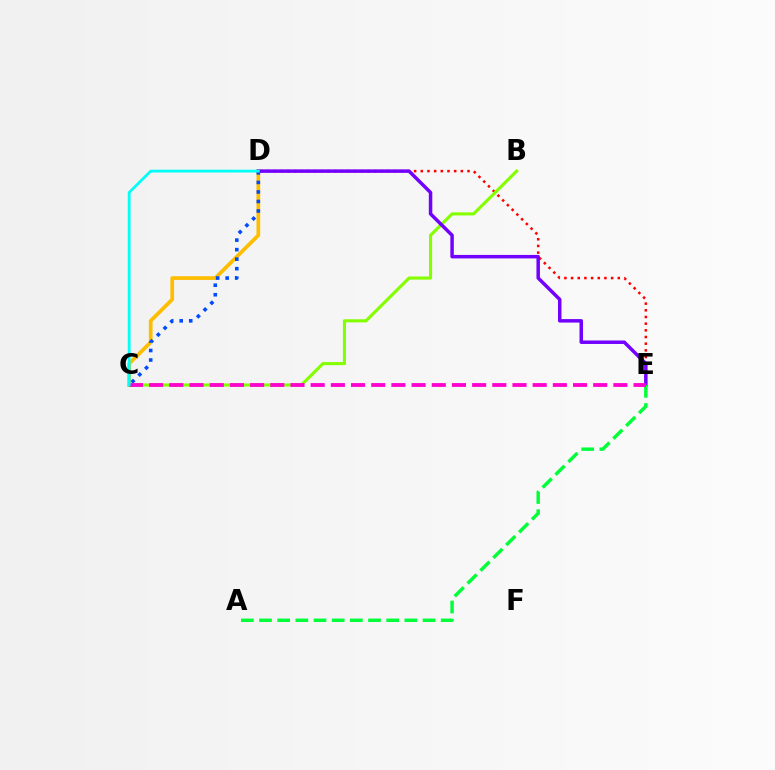{('C', 'D'): [{'color': '#ffbd00', 'line_style': 'solid', 'thickness': 2.67}, {'color': '#004bff', 'line_style': 'dotted', 'thickness': 2.59}, {'color': '#00fff6', 'line_style': 'solid', 'thickness': 2.01}], ('D', 'E'): [{'color': '#ff0000', 'line_style': 'dotted', 'thickness': 1.81}, {'color': '#7200ff', 'line_style': 'solid', 'thickness': 2.51}], ('B', 'C'): [{'color': '#84ff00', 'line_style': 'solid', 'thickness': 2.24}], ('A', 'E'): [{'color': '#00ff39', 'line_style': 'dashed', 'thickness': 2.47}], ('C', 'E'): [{'color': '#ff00cf', 'line_style': 'dashed', 'thickness': 2.74}]}